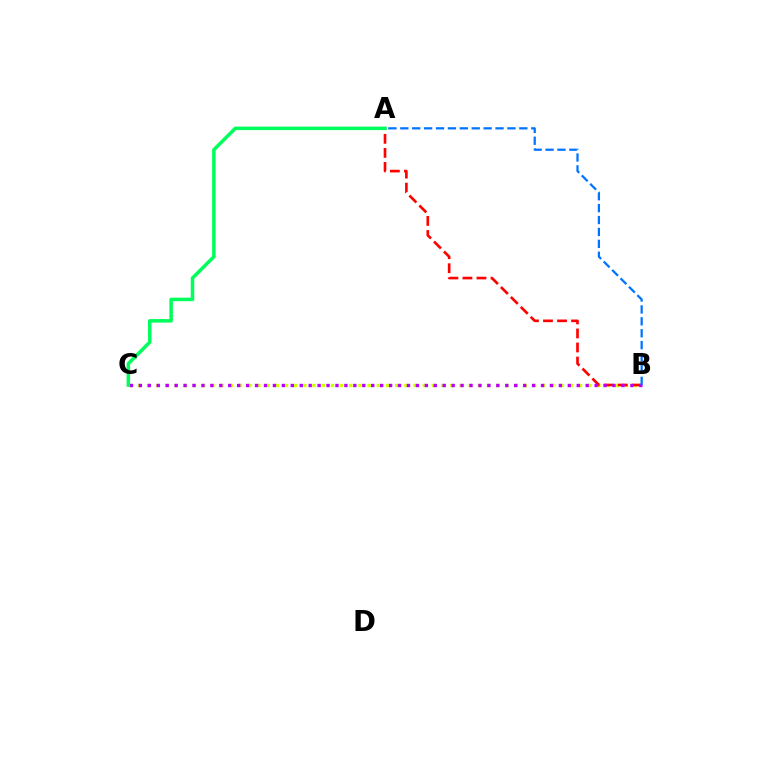{('B', 'C'): [{'color': '#d1ff00', 'line_style': 'dotted', 'thickness': 2.5}, {'color': '#b900ff', 'line_style': 'dotted', 'thickness': 2.43}], ('A', 'B'): [{'color': '#ff0000', 'line_style': 'dashed', 'thickness': 1.91}, {'color': '#0074ff', 'line_style': 'dashed', 'thickness': 1.62}], ('A', 'C'): [{'color': '#00ff5c', 'line_style': 'solid', 'thickness': 2.53}]}